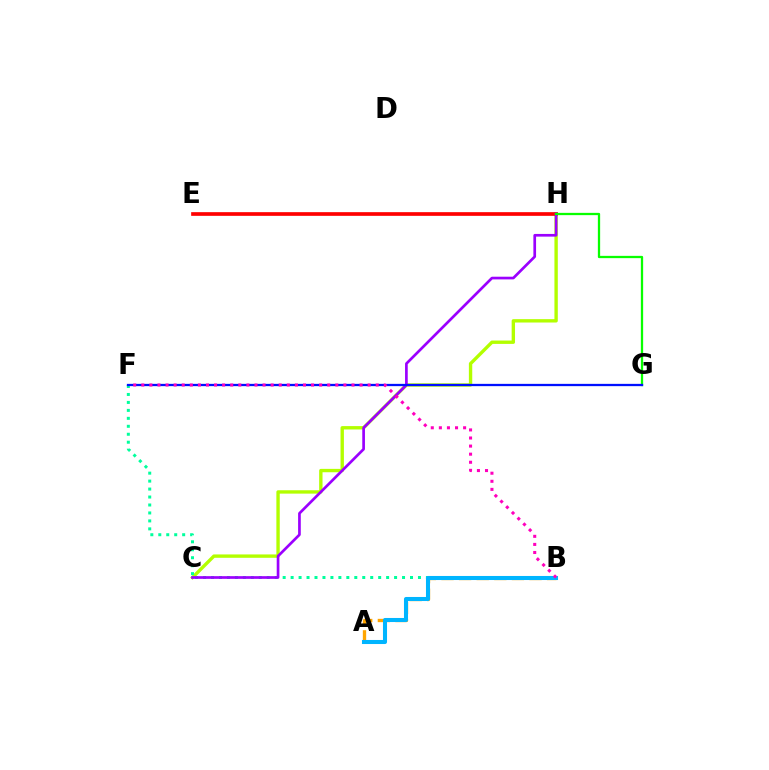{('C', 'H'): [{'color': '#b3ff00', 'line_style': 'solid', 'thickness': 2.43}, {'color': '#9b00ff', 'line_style': 'solid', 'thickness': 1.94}], ('A', 'B'): [{'color': '#ffa500', 'line_style': 'dashed', 'thickness': 2.39}, {'color': '#00b5ff', 'line_style': 'solid', 'thickness': 2.92}], ('E', 'H'): [{'color': '#ff0000', 'line_style': 'solid', 'thickness': 2.65}], ('B', 'F'): [{'color': '#00ff9d', 'line_style': 'dotted', 'thickness': 2.16}, {'color': '#ff00bd', 'line_style': 'dotted', 'thickness': 2.2}], ('G', 'H'): [{'color': '#08ff00', 'line_style': 'solid', 'thickness': 1.64}], ('F', 'G'): [{'color': '#0010ff', 'line_style': 'solid', 'thickness': 1.64}]}